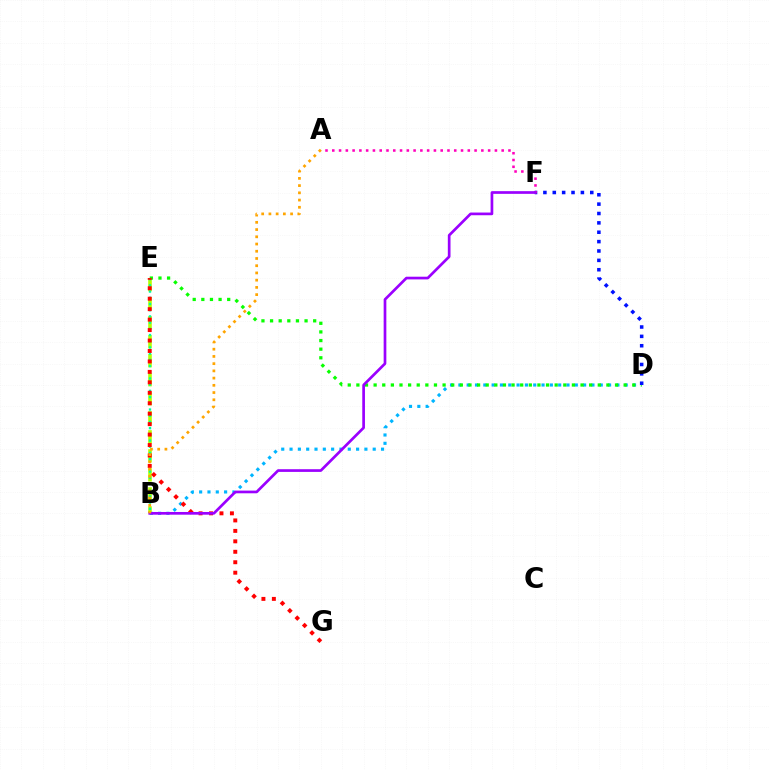{('B', 'D'): [{'color': '#00b5ff', 'line_style': 'dotted', 'thickness': 2.26}], ('B', 'E'): [{'color': '#b3ff00', 'line_style': 'dashed', 'thickness': 2.58}, {'color': '#00ff9d', 'line_style': 'dotted', 'thickness': 1.69}], ('D', 'E'): [{'color': '#08ff00', 'line_style': 'dotted', 'thickness': 2.34}], ('D', 'F'): [{'color': '#0010ff', 'line_style': 'dotted', 'thickness': 2.55}], ('E', 'G'): [{'color': '#ff0000', 'line_style': 'dotted', 'thickness': 2.84}], ('A', 'F'): [{'color': '#ff00bd', 'line_style': 'dotted', 'thickness': 1.84}], ('B', 'F'): [{'color': '#9b00ff', 'line_style': 'solid', 'thickness': 1.94}], ('A', 'B'): [{'color': '#ffa500', 'line_style': 'dotted', 'thickness': 1.96}]}